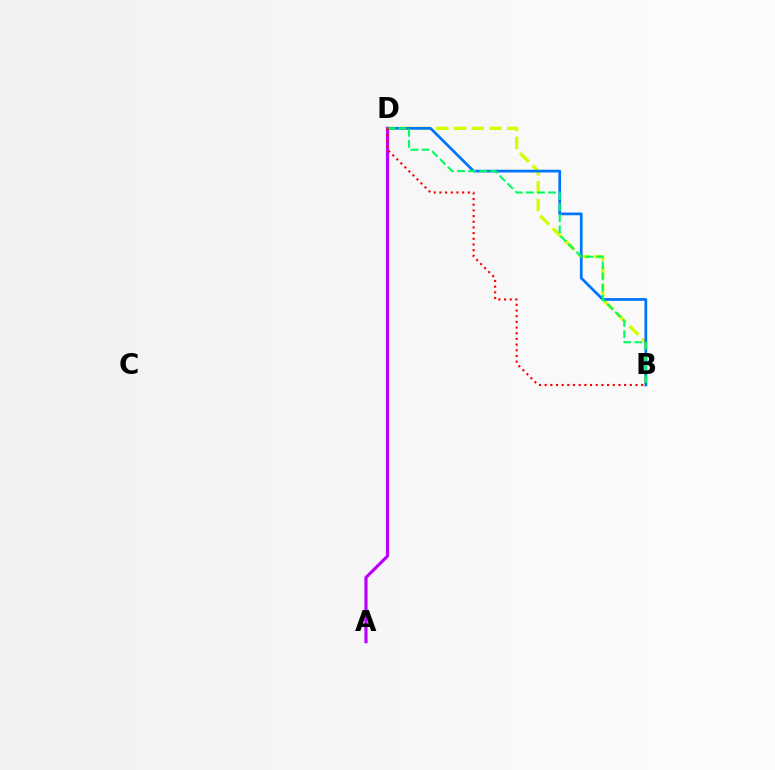{('B', 'D'): [{'color': '#d1ff00', 'line_style': 'dashed', 'thickness': 2.42}, {'color': '#0074ff', 'line_style': 'solid', 'thickness': 1.96}, {'color': '#00ff5c', 'line_style': 'dashed', 'thickness': 1.51}, {'color': '#ff0000', 'line_style': 'dotted', 'thickness': 1.54}], ('A', 'D'): [{'color': '#b900ff', 'line_style': 'solid', 'thickness': 2.28}]}